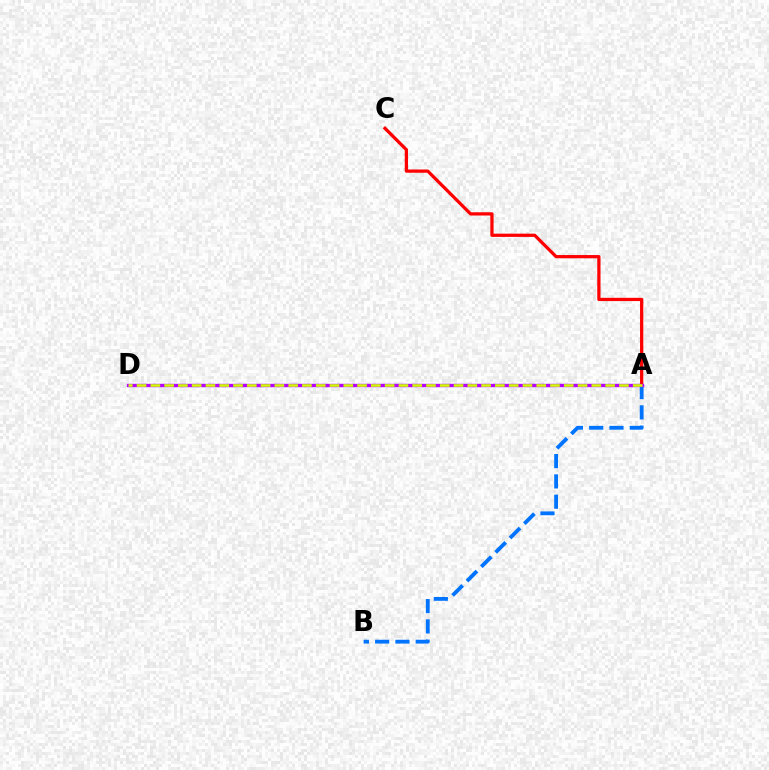{('A', 'B'): [{'color': '#0074ff', 'line_style': 'dashed', 'thickness': 2.76}], ('A', 'D'): [{'color': '#00ff5c', 'line_style': 'dotted', 'thickness': 2.19}, {'color': '#b900ff', 'line_style': 'solid', 'thickness': 2.42}, {'color': '#d1ff00', 'line_style': 'dashed', 'thickness': 1.87}], ('A', 'C'): [{'color': '#ff0000', 'line_style': 'solid', 'thickness': 2.34}]}